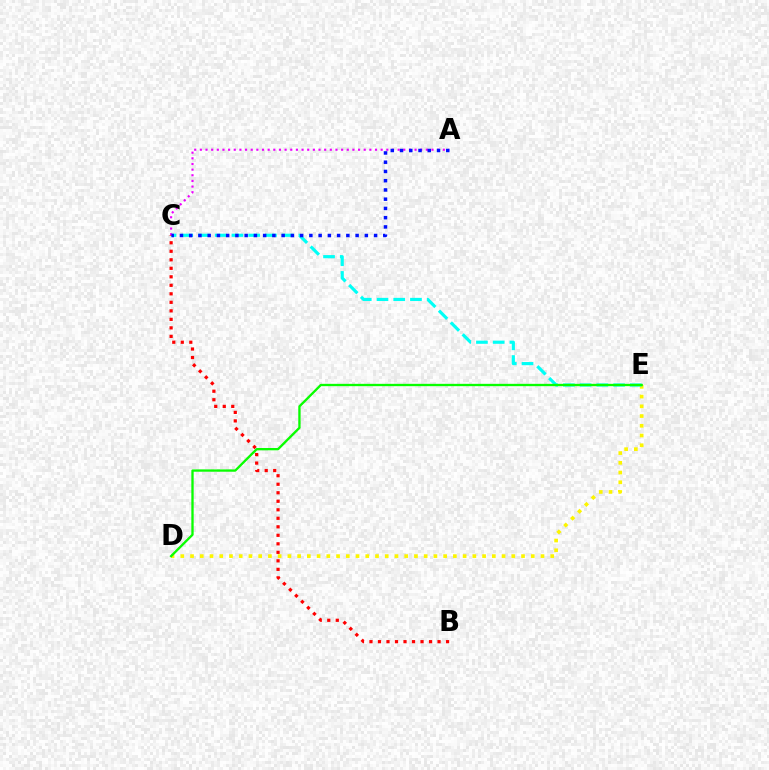{('D', 'E'): [{'color': '#fcf500', 'line_style': 'dotted', 'thickness': 2.65}, {'color': '#08ff00', 'line_style': 'solid', 'thickness': 1.68}], ('C', 'E'): [{'color': '#00fff6', 'line_style': 'dashed', 'thickness': 2.27}], ('A', 'C'): [{'color': '#ee00ff', 'line_style': 'dotted', 'thickness': 1.54}, {'color': '#0010ff', 'line_style': 'dotted', 'thickness': 2.51}], ('B', 'C'): [{'color': '#ff0000', 'line_style': 'dotted', 'thickness': 2.31}]}